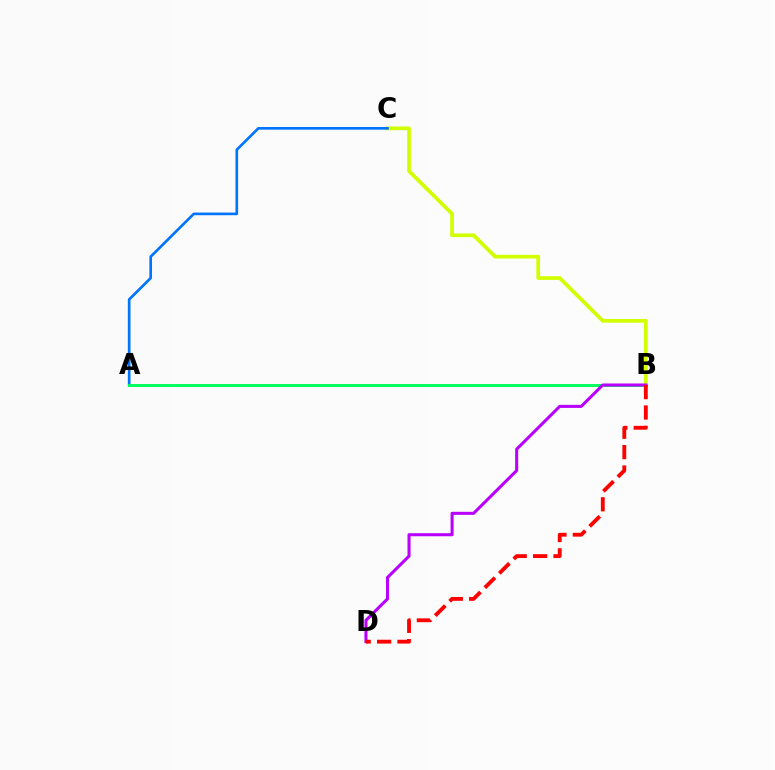{('B', 'C'): [{'color': '#d1ff00', 'line_style': 'solid', 'thickness': 2.68}], ('A', 'C'): [{'color': '#0074ff', 'line_style': 'solid', 'thickness': 1.91}], ('A', 'B'): [{'color': '#00ff5c', 'line_style': 'solid', 'thickness': 2.1}], ('B', 'D'): [{'color': '#b900ff', 'line_style': 'solid', 'thickness': 2.2}, {'color': '#ff0000', 'line_style': 'dashed', 'thickness': 2.77}]}